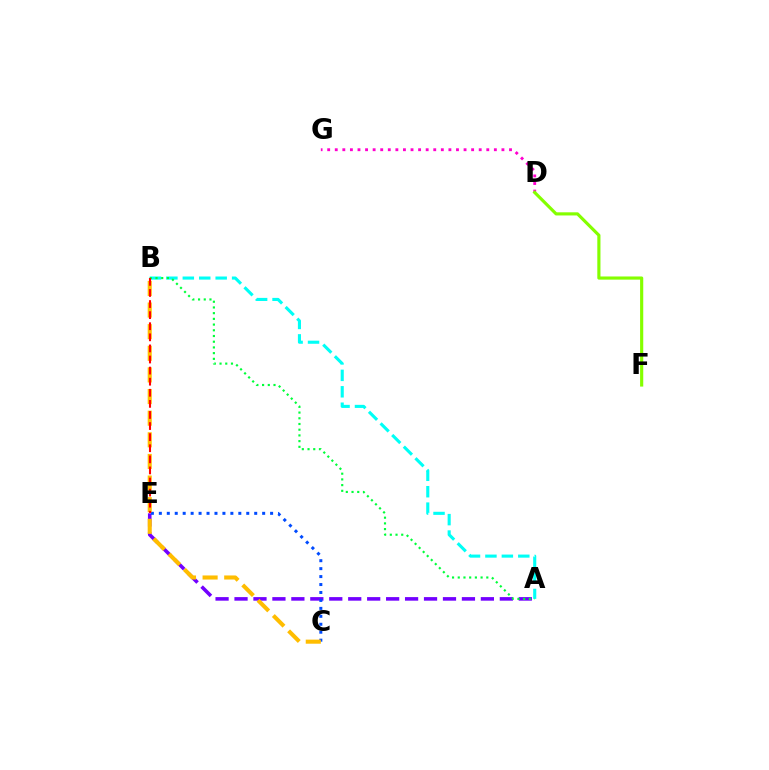{('A', 'B'): [{'color': '#00fff6', 'line_style': 'dashed', 'thickness': 2.23}, {'color': '#00ff39', 'line_style': 'dotted', 'thickness': 1.55}], ('A', 'E'): [{'color': '#7200ff', 'line_style': 'dashed', 'thickness': 2.57}], ('D', 'G'): [{'color': '#ff00cf', 'line_style': 'dotted', 'thickness': 2.06}], ('C', 'E'): [{'color': '#004bff', 'line_style': 'dotted', 'thickness': 2.16}], ('B', 'C'): [{'color': '#ffbd00', 'line_style': 'dashed', 'thickness': 2.94}], ('B', 'E'): [{'color': '#ff0000', 'line_style': 'dashed', 'thickness': 1.51}], ('D', 'F'): [{'color': '#84ff00', 'line_style': 'solid', 'thickness': 2.27}]}